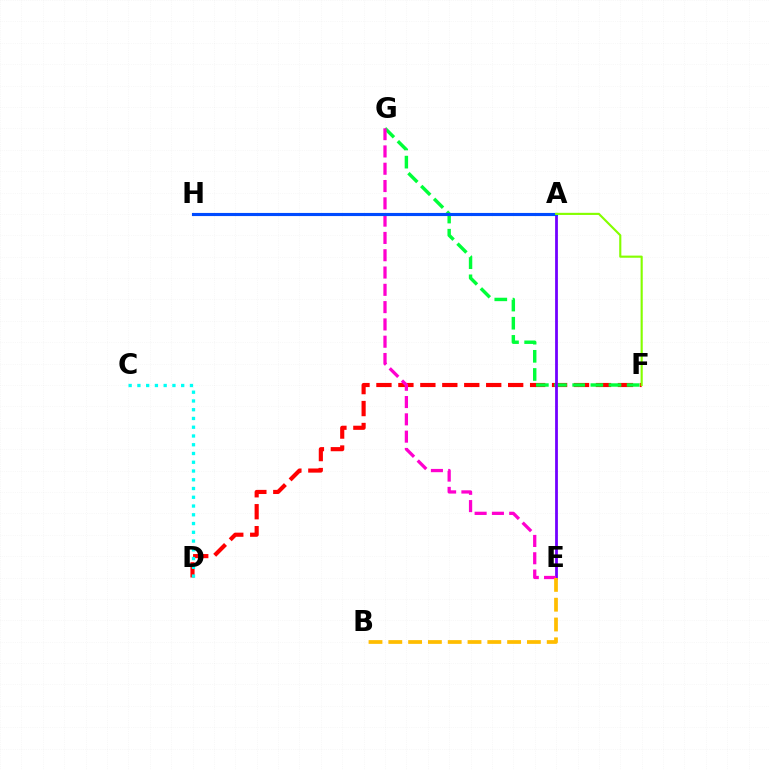{('D', 'F'): [{'color': '#ff0000', 'line_style': 'dashed', 'thickness': 2.98}], ('C', 'D'): [{'color': '#00fff6', 'line_style': 'dotted', 'thickness': 2.38}], ('F', 'G'): [{'color': '#00ff39', 'line_style': 'dashed', 'thickness': 2.47}], ('A', 'E'): [{'color': '#7200ff', 'line_style': 'solid', 'thickness': 2.0}], ('E', 'G'): [{'color': '#ff00cf', 'line_style': 'dashed', 'thickness': 2.35}], ('B', 'E'): [{'color': '#ffbd00', 'line_style': 'dashed', 'thickness': 2.69}], ('A', 'H'): [{'color': '#004bff', 'line_style': 'solid', 'thickness': 2.25}], ('A', 'F'): [{'color': '#84ff00', 'line_style': 'solid', 'thickness': 1.54}]}